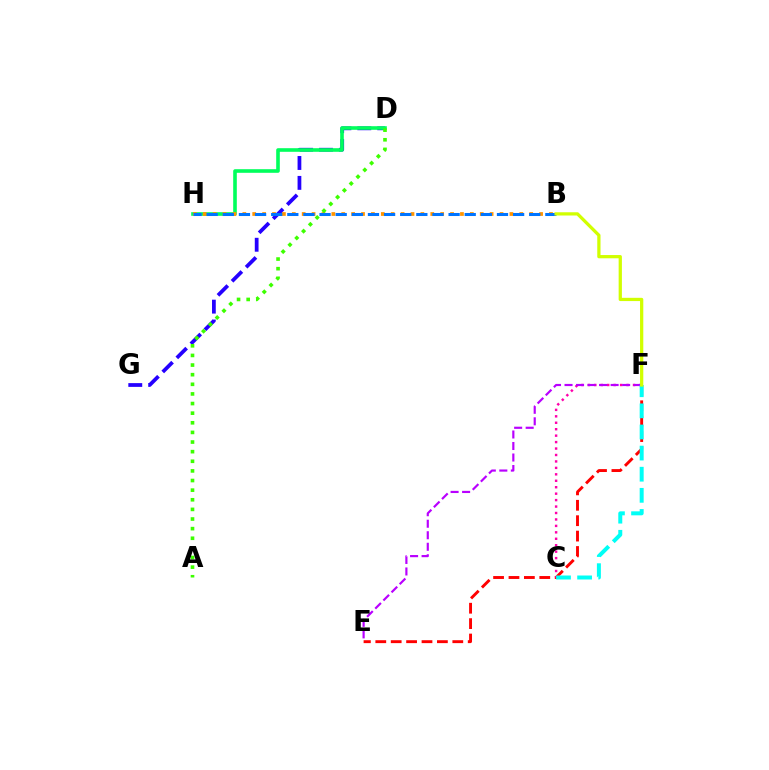{('D', 'G'): [{'color': '#2500ff', 'line_style': 'dashed', 'thickness': 2.7}], ('E', 'F'): [{'color': '#ff0000', 'line_style': 'dashed', 'thickness': 2.09}, {'color': '#b900ff', 'line_style': 'dashed', 'thickness': 1.56}], ('C', 'F'): [{'color': '#ff00ac', 'line_style': 'dotted', 'thickness': 1.75}, {'color': '#00fff6', 'line_style': 'dashed', 'thickness': 2.87}], ('D', 'H'): [{'color': '#00ff5c', 'line_style': 'solid', 'thickness': 2.6}], ('B', 'H'): [{'color': '#ff9400', 'line_style': 'dotted', 'thickness': 2.69}, {'color': '#0074ff', 'line_style': 'dashed', 'thickness': 2.19}], ('B', 'F'): [{'color': '#d1ff00', 'line_style': 'solid', 'thickness': 2.35}], ('A', 'D'): [{'color': '#3dff00', 'line_style': 'dotted', 'thickness': 2.61}]}